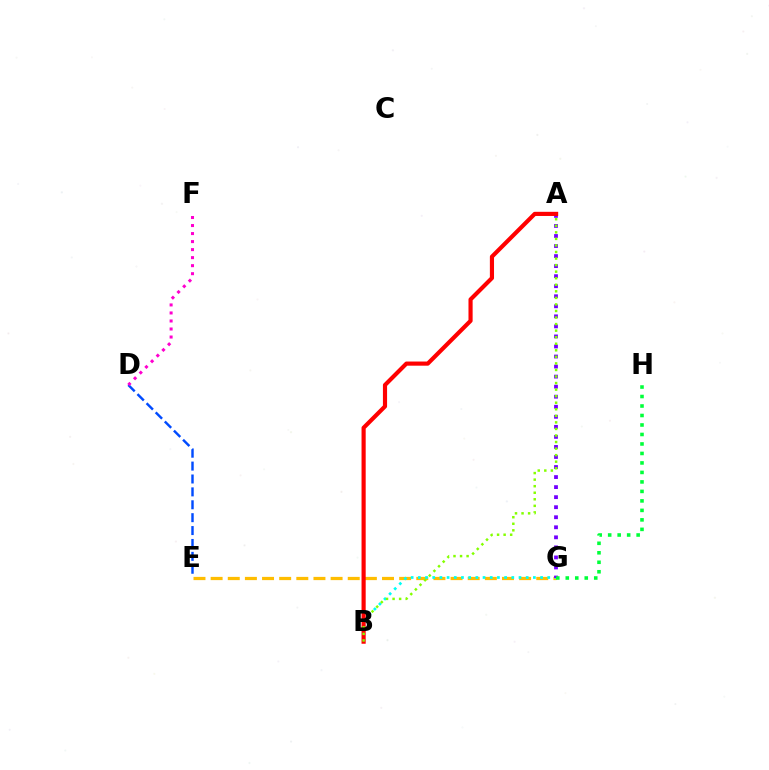{('E', 'G'): [{'color': '#ffbd00', 'line_style': 'dashed', 'thickness': 2.33}], ('B', 'G'): [{'color': '#00fff6', 'line_style': 'dotted', 'thickness': 1.95}], ('D', 'E'): [{'color': '#004bff', 'line_style': 'dashed', 'thickness': 1.75}], ('A', 'G'): [{'color': '#7200ff', 'line_style': 'dotted', 'thickness': 2.73}], ('D', 'F'): [{'color': '#ff00cf', 'line_style': 'dotted', 'thickness': 2.18}], ('A', 'B'): [{'color': '#ff0000', 'line_style': 'solid', 'thickness': 2.99}, {'color': '#84ff00', 'line_style': 'dotted', 'thickness': 1.78}], ('G', 'H'): [{'color': '#00ff39', 'line_style': 'dotted', 'thickness': 2.58}]}